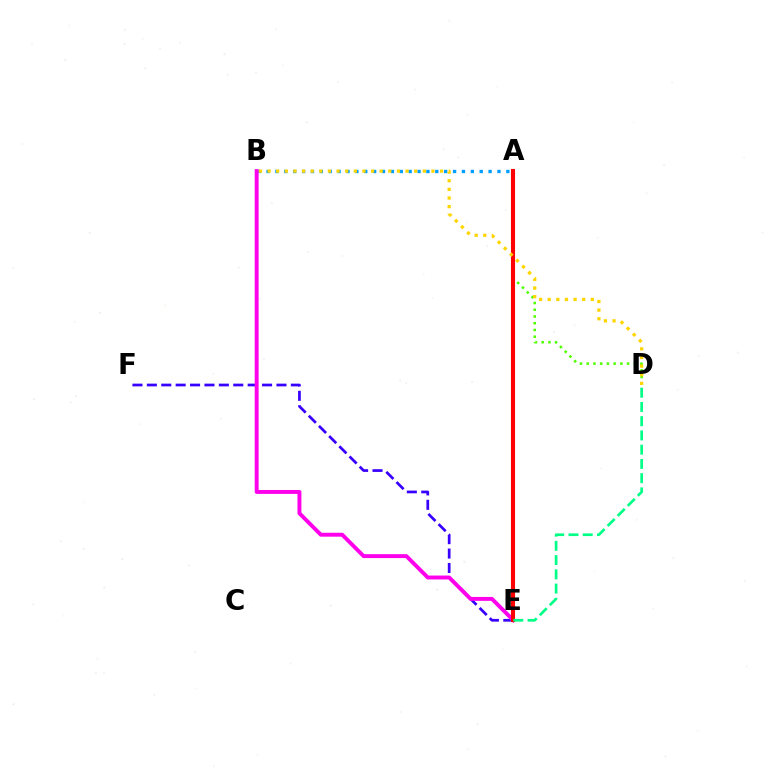{('A', 'B'): [{'color': '#009eff', 'line_style': 'dotted', 'thickness': 2.41}], ('E', 'F'): [{'color': '#3700ff', 'line_style': 'dashed', 'thickness': 1.96}], ('A', 'D'): [{'color': '#4fff00', 'line_style': 'dotted', 'thickness': 1.83}], ('B', 'E'): [{'color': '#ff00ed', 'line_style': 'solid', 'thickness': 2.82}], ('A', 'E'): [{'color': '#ff0000', 'line_style': 'solid', 'thickness': 2.94}], ('B', 'D'): [{'color': '#ffd500', 'line_style': 'dotted', 'thickness': 2.34}], ('D', 'E'): [{'color': '#00ff86', 'line_style': 'dashed', 'thickness': 1.93}]}